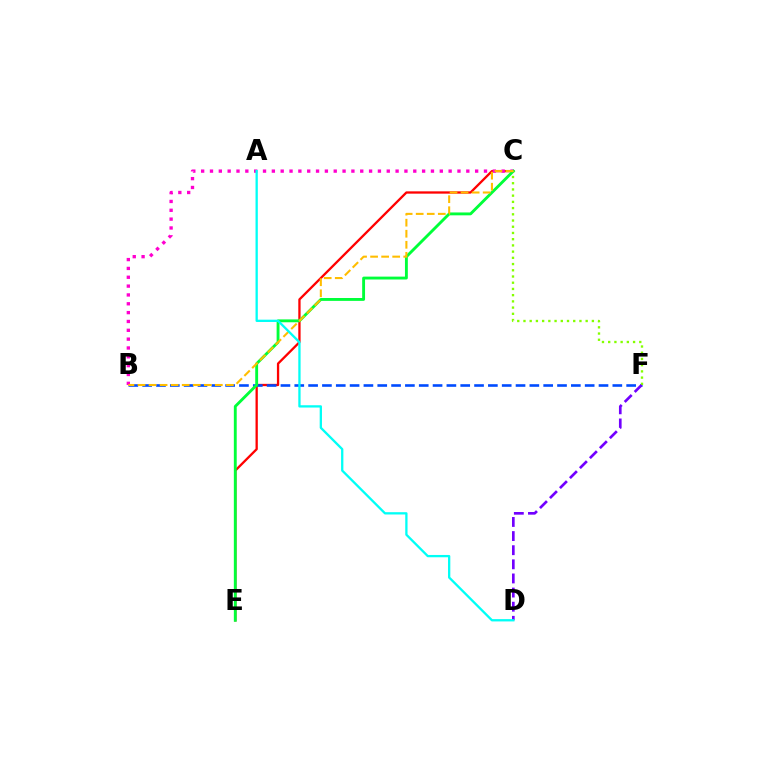{('C', 'E'): [{'color': '#ff0000', 'line_style': 'solid', 'thickness': 1.66}, {'color': '#00ff39', 'line_style': 'solid', 'thickness': 2.07}], ('B', 'F'): [{'color': '#004bff', 'line_style': 'dashed', 'thickness': 1.88}], ('B', 'C'): [{'color': '#ff00cf', 'line_style': 'dotted', 'thickness': 2.4}, {'color': '#ffbd00', 'line_style': 'dashed', 'thickness': 1.5}], ('C', 'F'): [{'color': '#84ff00', 'line_style': 'dotted', 'thickness': 1.69}], ('D', 'F'): [{'color': '#7200ff', 'line_style': 'dashed', 'thickness': 1.92}], ('A', 'D'): [{'color': '#00fff6', 'line_style': 'solid', 'thickness': 1.66}]}